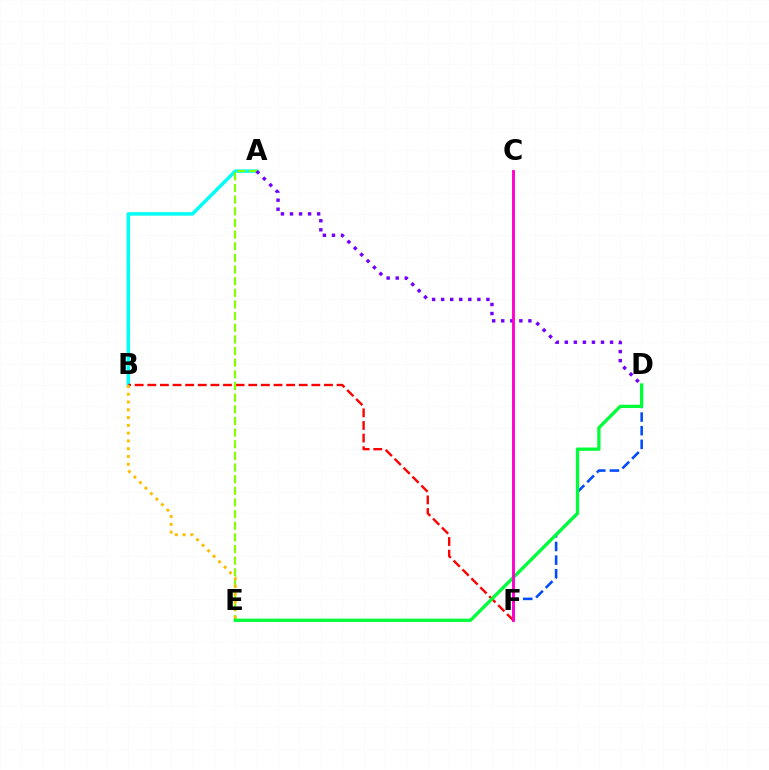{('A', 'B'): [{'color': '#00fff6', 'line_style': 'solid', 'thickness': 2.5}], ('B', 'F'): [{'color': '#ff0000', 'line_style': 'dashed', 'thickness': 1.71}], ('A', 'E'): [{'color': '#84ff00', 'line_style': 'dashed', 'thickness': 1.58}], ('A', 'D'): [{'color': '#7200ff', 'line_style': 'dotted', 'thickness': 2.46}], ('B', 'E'): [{'color': '#ffbd00', 'line_style': 'dotted', 'thickness': 2.11}], ('D', 'F'): [{'color': '#004bff', 'line_style': 'dashed', 'thickness': 1.85}], ('D', 'E'): [{'color': '#00ff39', 'line_style': 'solid', 'thickness': 2.38}], ('C', 'F'): [{'color': '#ff00cf', 'line_style': 'solid', 'thickness': 2.09}]}